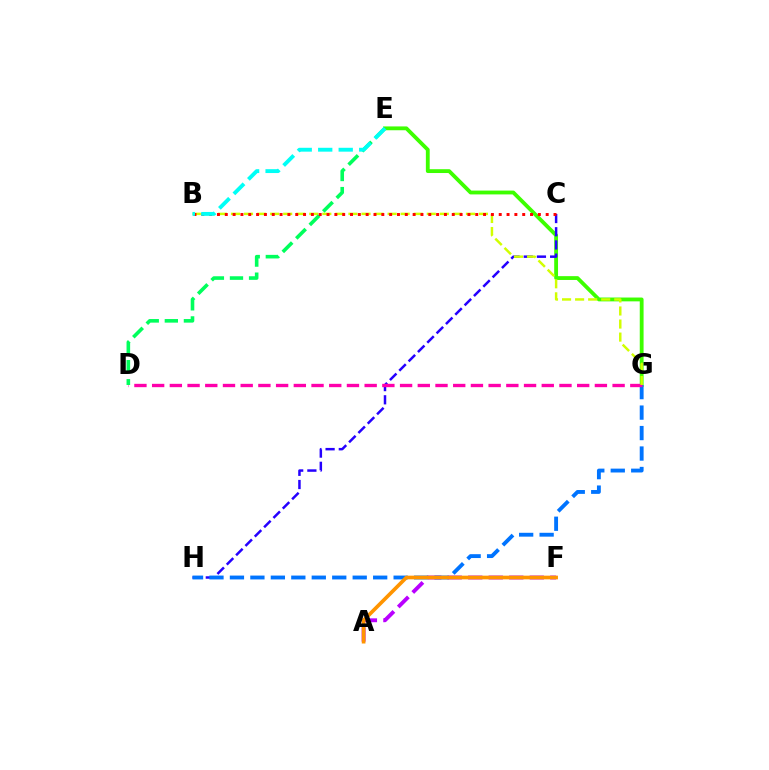{('E', 'G'): [{'color': '#3dff00', 'line_style': 'solid', 'thickness': 2.75}], ('A', 'F'): [{'color': '#b900ff', 'line_style': 'dashed', 'thickness': 2.79}, {'color': '#ff9400', 'line_style': 'solid', 'thickness': 2.64}], ('C', 'H'): [{'color': '#2500ff', 'line_style': 'dashed', 'thickness': 1.79}], ('G', 'H'): [{'color': '#0074ff', 'line_style': 'dashed', 'thickness': 2.78}], ('D', 'G'): [{'color': '#ff00ac', 'line_style': 'dashed', 'thickness': 2.41}], ('B', 'G'): [{'color': '#d1ff00', 'line_style': 'dashed', 'thickness': 1.77}], ('D', 'E'): [{'color': '#00ff5c', 'line_style': 'dashed', 'thickness': 2.59}], ('B', 'C'): [{'color': '#ff0000', 'line_style': 'dotted', 'thickness': 2.13}], ('B', 'E'): [{'color': '#00fff6', 'line_style': 'dashed', 'thickness': 2.78}]}